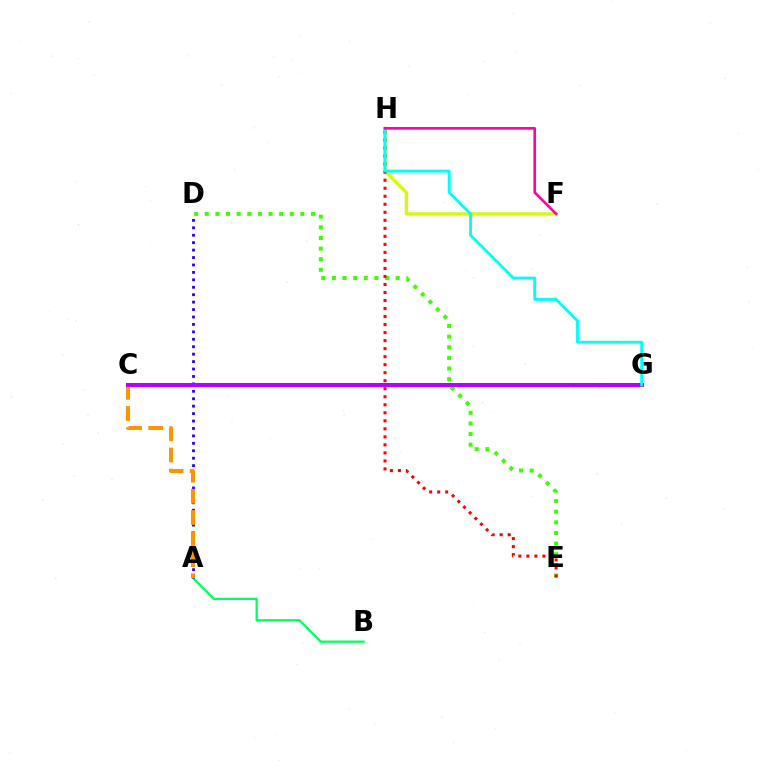{('D', 'E'): [{'color': '#3dff00', 'line_style': 'dotted', 'thickness': 2.89}], ('A', 'B'): [{'color': '#00ff5c', 'line_style': 'solid', 'thickness': 1.62}], ('F', 'H'): [{'color': '#d1ff00', 'line_style': 'solid', 'thickness': 2.35}, {'color': '#ff00ac', 'line_style': 'solid', 'thickness': 1.89}], ('A', 'D'): [{'color': '#2500ff', 'line_style': 'dotted', 'thickness': 2.02}], ('A', 'C'): [{'color': '#ff9400', 'line_style': 'dashed', 'thickness': 2.87}], ('E', 'H'): [{'color': '#ff0000', 'line_style': 'dotted', 'thickness': 2.18}], ('C', 'G'): [{'color': '#0074ff', 'line_style': 'solid', 'thickness': 2.88}, {'color': '#b900ff', 'line_style': 'solid', 'thickness': 2.85}], ('G', 'H'): [{'color': '#00fff6', 'line_style': 'solid', 'thickness': 2.06}]}